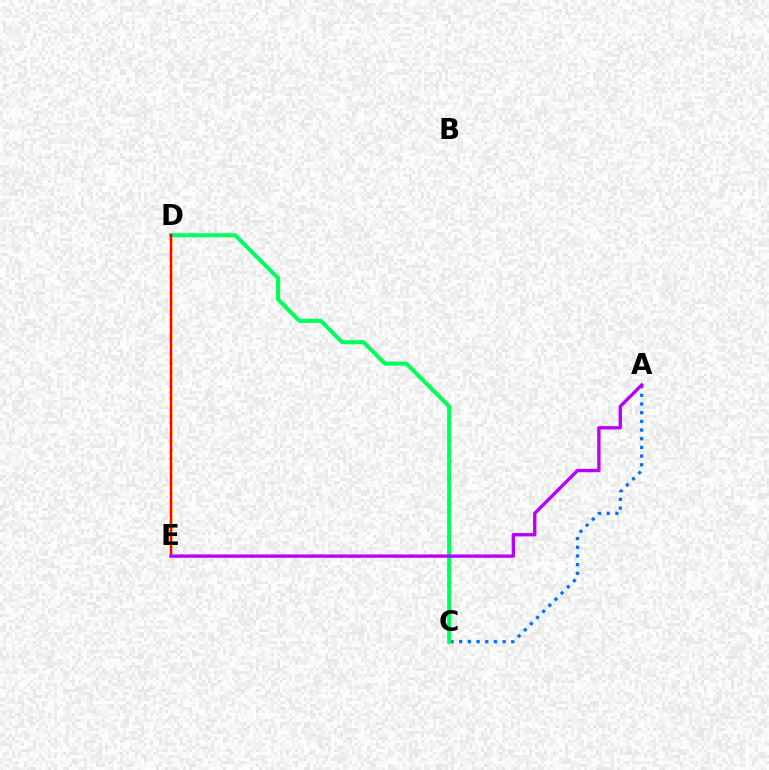{('A', 'C'): [{'color': '#0074ff', 'line_style': 'dotted', 'thickness': 2.36}], ('D', 'E'): [{'color': '#d1ff00', 'line_style': 'dotted', 'thickness': 2.37}, {'color': '#ff0000', 'line_style': 'solid', 'thickness': 1.77}], ('C', 'D'): [{'color': '#00ff5c', 'line_style': 'solid', 'thickness': 2.93}], ('A', 'E'): [{'color': '#b900ff', 'line_style': 'solid', 'thickness': 2.4}]}